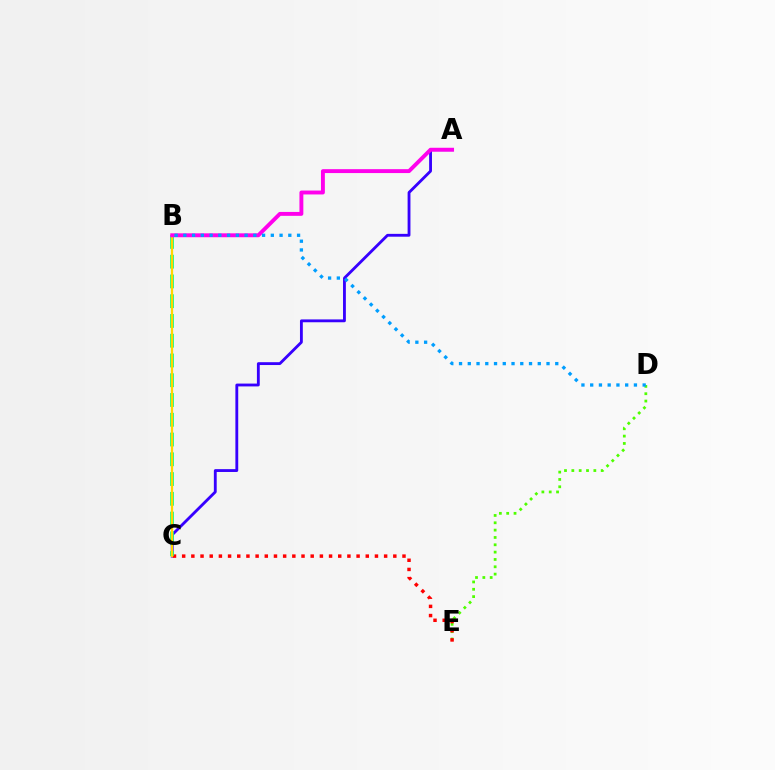{('A', 'C'): [{'color': '#3700ff', 'line_style': 'solid', 'thickness': 2.04}], ('D', 'E'): [{'color': '#4fff00', 'line_style': 'dotted', 'thickness': 1.99}], ('C', 'E'): [{'color': '#ff0000', 'line_style': 'dotted', 'thickness': 2.49}], ('B', 'C'): [{'color': '#00ff86', 'line_style': 'dashed', 'thickness': 2.68}, {'color': '#ffd500', 'line_style': 'solid', 'thickness': 1.62}], ('A', 'B'): [{'color': '#ff00ed', 'line_style': 'solid', 'thickness': 2.81}], ('B', 'D'): [{'color': '#009eff', 'line_style': 'dotted', 'thickness': 2.38}]}